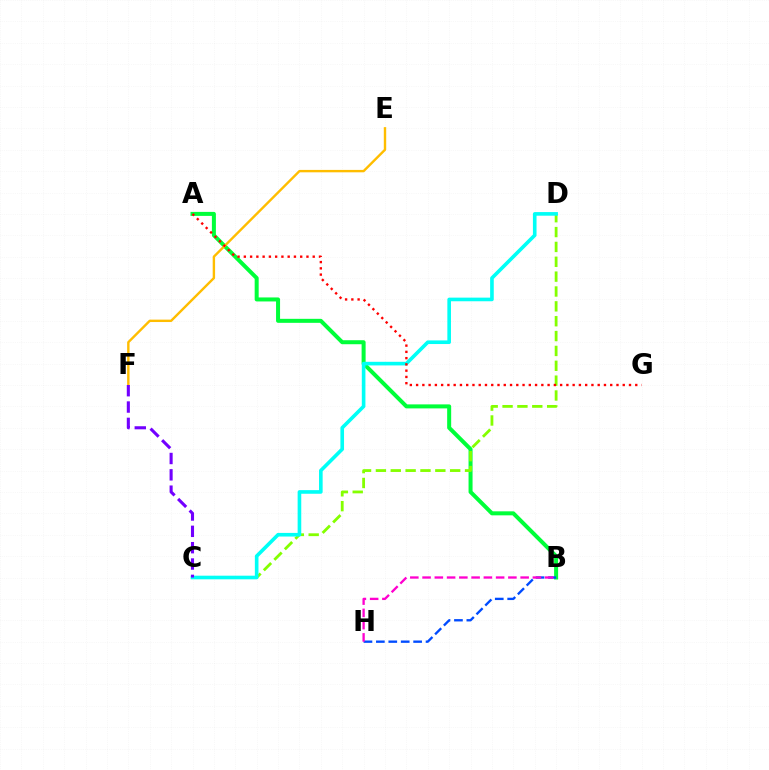{('A', 'B'): [{'color': '#00ff39', 'line_style': 'solid', 'thickness': 2.89}], ('C', 'D'): [{'color': '#84ff00', 'line_style': 'dashed', 'thickness': 2.02}, {'color': '#00fff6', 'line_style': 'solid', 'thickness': 2.61}], ('B', 'H'): [{'color': '#004bff', 'line_style': 'dashed', 'thickness': 1.69}, {'color': '#ff00cf', 'line_style': 'dashed', 'thickness': 1.67}], ('E', 'F'): [{'color': '#ffbd00', 'line_style': 'solid', 'thickness': 1.73}], ('A', 'G'): [{'color': '#ff0000', 'line_style': 'dotted', 'thickness': 1.7}], ('C', 'F'): [{'color': '#7200ff', 'line_style': 'dashed', 'thickness': 2.22}]}